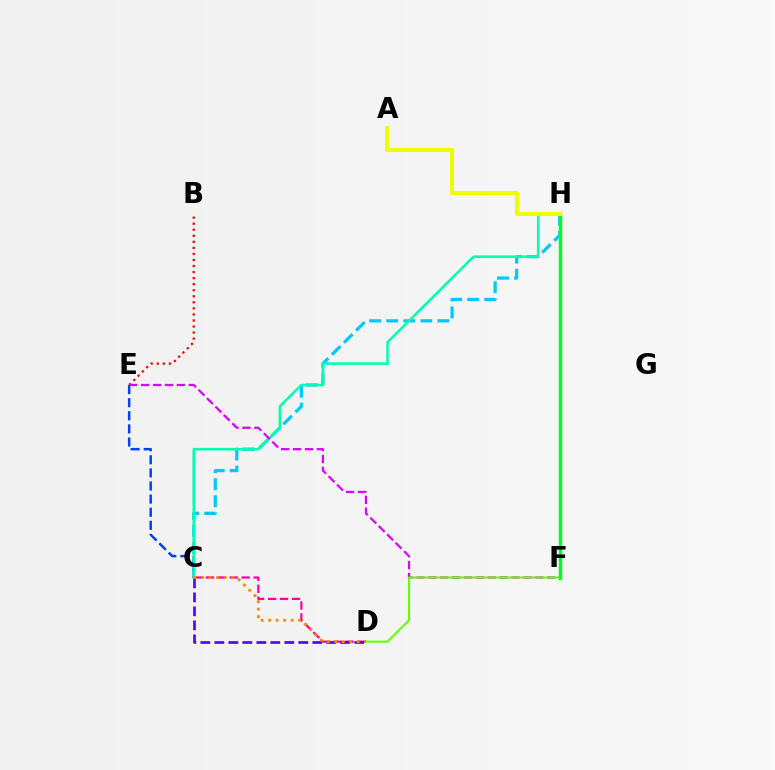{('C', 'H'): [{'color': '#00c7ff', 'line_style': 'dashed', 'thickness': 2.32}, {'color': '#00ffaf', 'line_style': 'solid', 'thickness': 1.83}], ('C', 'D'): [{'color': '#ff00a0', 'line_style': 'dashed', 'thickness': 1.62}, {'color': '#4f00ff', 'line_style': 'dashed', 'thickness': 1.9}, {'color': '#ff8800', 'line_style': 'dotted', 'thickness': 2.03}], ('C', 'E'): [{'color': '#003fff', 'line_style': 'dashed', 'thickness': 1.78}], ('B', 'E'): [{'color': '#ff0000', 'line_style': 'dotted', 'thickness': 1.64}], ('E', 'F'): [{'color': '#d600ff', 'line_style': 'dashed', 'thickness': 1.62}], ('D', 'F'): [{'color': '#66ff00', 'line_style': 'solid', 'thickness': 1.52}], ('F', 'H'): [{'color': '#00ff27', 'line_style': 'solid', 'thickness': 2.5}], ('A', 'H'): [{'color': '#eeff00', 'line_style': 'solid', 'thickness': 2.9}]}